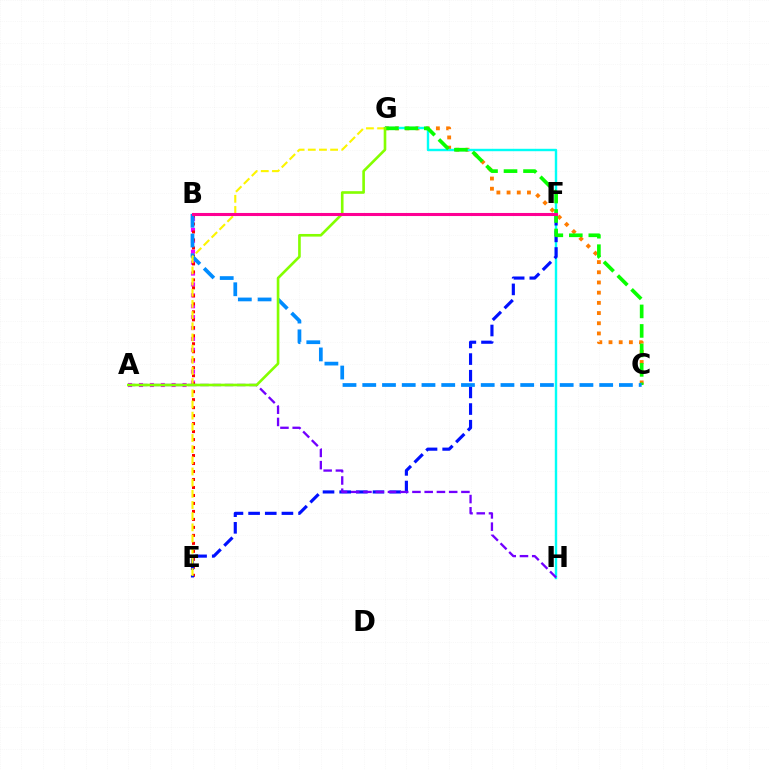{('A', 'B'): [{'color': '#ee00ff', 'line_style': 'dotted', 'thickness': 2.96}], ('C', 'G'): [{'color': '#ff7c00', 'line_style': 'dotted', 'thickness': 2.77}, {'color': '#08ff00', 'line_style': 'dashed', 'thickness': 2.65}], ('B', 'E'): [{'color': '#ff0000', 'line_style': 'dotted', 'thickness': 2.17}], ('G', 'H'): [{'color': '#00fff6', 'line_style': 'solid', 'thickness': 1.74}], ('E', 'F'): [{'color': '#0010ff', 'line_style': 'dashed', 'thickness': 2.26}], ('B', 'F'): [{'color': '#00ff74', 'line_style': 'dotted', 'thickness': 1.81}, {'color': '#ff0094', 'line_style': 'solid', 'thickness': 2.21}], ('B', 'C'): [{'color': '#008cff', 'line_style': 'dashed', 'thickness': 2.68}], ('E', 'G'): [{'color': '#fcf500', 'line_style': 'dashed', 'thickness': 1.52}], ('A', 'H'): [{'color': '#7200ff', 'line_style': 'dashed', 'thickness': 1.66}], ('A', 'G'): [{'color': '#84ff00', 'line_style': 'solid', 'thickness': 1.9}]}